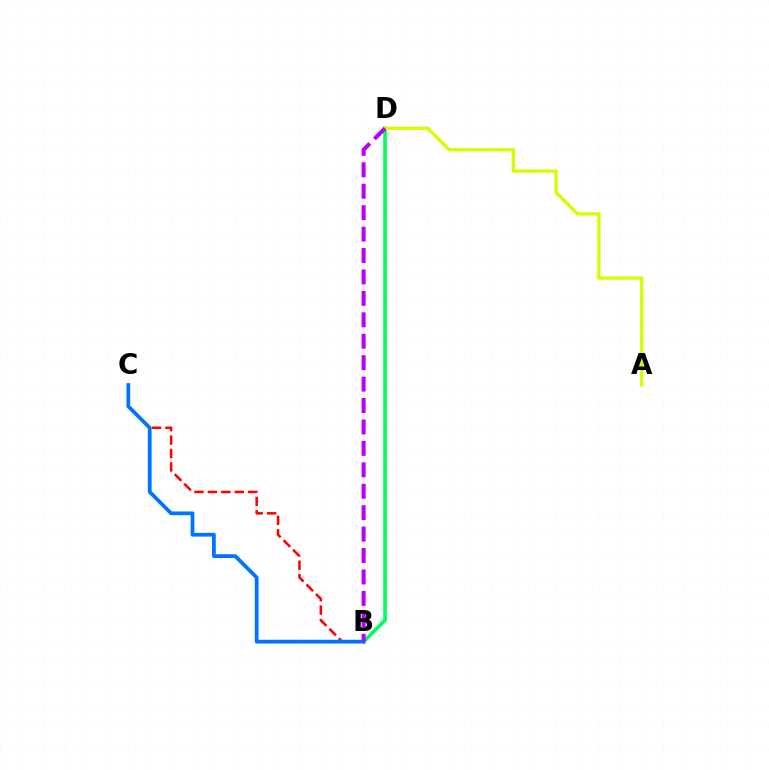{('B', 'D'): [{'color': '#00ff5c', 'line_style': 'solid', 'thickness': 2.64}, {'color': '#b900ff', 'line_style': 'dashed', 'thickness': 2.91}], ('B', 'C'): [{'color': '#ff0000', 'line_style': 'dashed', 'thickness': 1.83}, {'color': '#0074ff', 'line_style': 'solid', 'thickness': 2.71}], ('A', 'D'): [{'color': '#d1ff00', 'line_style': 'solid', 'thickness': 2.38}]}